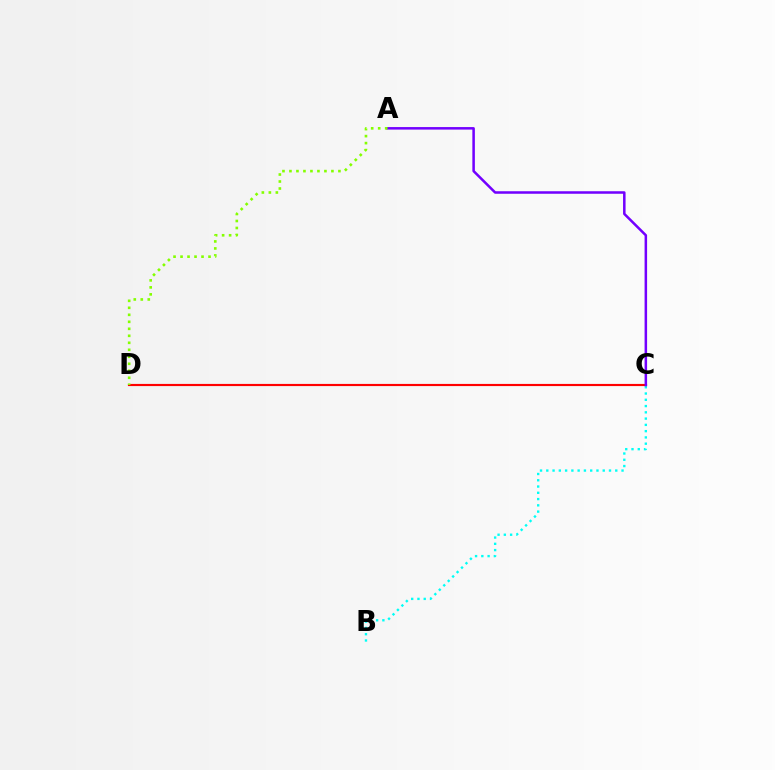{('B', 'C'): [{'color': '#00fff6', 'line_style': 'dotted', 'thickness': 1.7}], ('C', 'D'): [{'color': '#ff0000', 'line_style': 'solid', 'thickness': 1.55}], ('A', 'C'): [{'color': '#7200ff', 'line_style': 'solid', 'thickness': 1.81}], ('A', 'D'): [{'color': '#84ff00', 'line_style': 'dotted', 'thickness': 1.9}]}